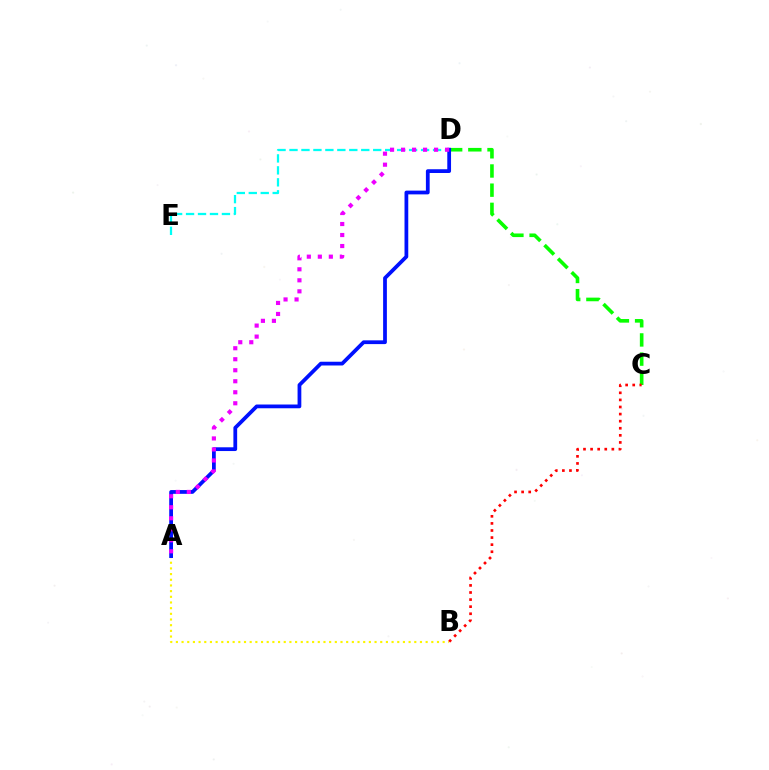{('C', 'D'): [{'color': '#08ff00', 'line_style': 'dashed', 'thickness': 2.61}], ('D', 'E'): [{'color': '#00fff6', 'line_style': 'dashed', 'thickness': 1.62}], ('A', 'B'): [{'color': '#fcf500', 'line_style': 'dotted', 'thickness': 1.54}], ('A', 'D'): [{'color': '#0010ff', 'line_style': 'solid', 'thickness': 2.7}, {'color': '#ee00ff', 'line_style': 'dotted', 'thickness': 2.99}], ('B', 'C'): [{'color': '#ff0000', 'line_style': 'dotted', 'thickness': 1.93}]}